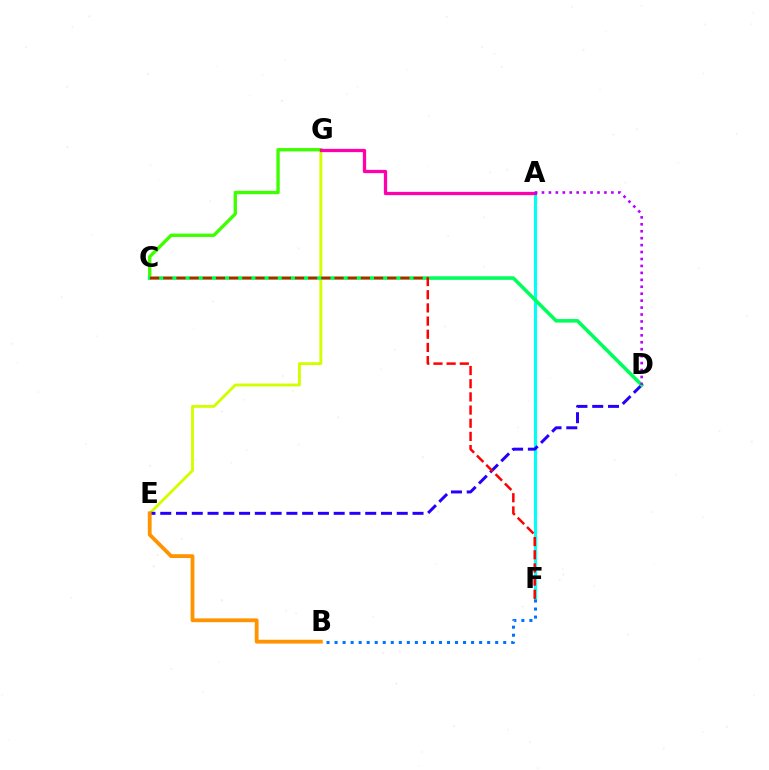{('A', 'F'): [{'color': '#00fff6', 'line_style': 'solid', 'thickness': 2.25}], ('E', 'G'): [{'color': '#d1ff00', 'line_style': 'solid', 'thickness': 2.06}], ('C', 'G'): [{'color': '#3dff00', 'line_style': 'solid', 'thickness': 2.41}], ('A', 'G'): [{'color': '#ff00ac', 'line_style': 'solid', 'thickness': 2.36}], ('D', 'E'): [{'color': '#2500ff', 'line_style': 'dashed', 'thickness': 2.14}], ('C', 'D'): [{'color': '#00ff5c', 'line_style': 'solid', 'thickness': 2.56}], ('A', 'D'): [{'color': '#b900ff', 'line_style': 'dotted', 'thickness': 1.89}], ('B', 'F'): [{'color': '#0074ff', 'line_style': 'dotted', 'thickness': 2.18}], ('C', 'F'): [{'color': '#ff0000', 'line_style': 'dashed', 'thickness': 1.79}], ('B', 'E'): [{'color': '#ff9400', 'line_style': 'solid', 'thickness': 2.74}]}